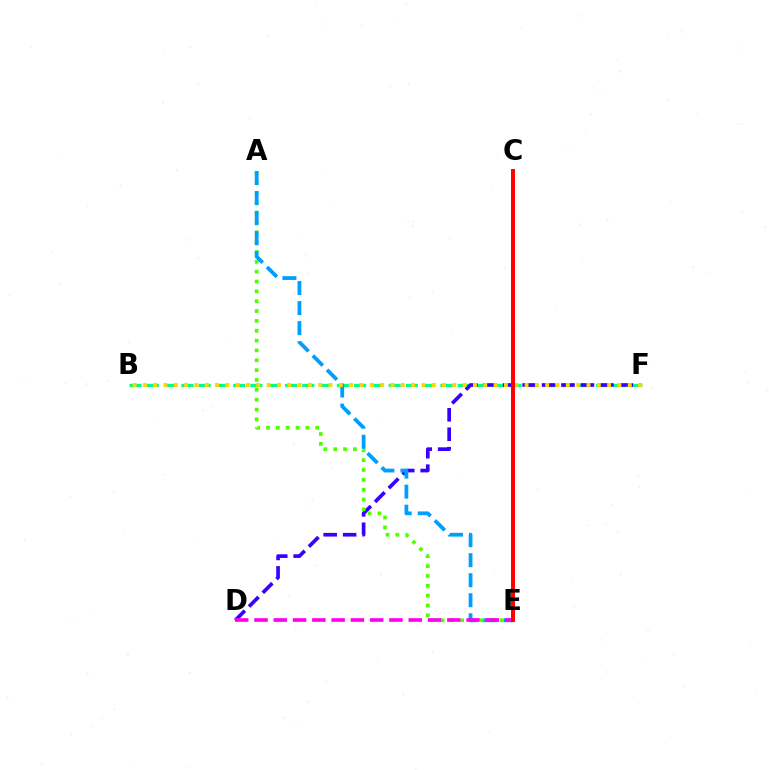{('B', 'F'): [{'color': '#00ff86', 'line_style': 'dashed', 'thickness': 2.35}, {'color': '#ffd500', 'line_style': 'dotted', 'thickness': 2.8}], ('D', 'F'): [{'color': '#3700ff', 'line_style': 'dashed', 'thickness': 2.64}], ('A', 'E'): [{'color': '#4fff00', 'line_style': 'dotted', 'thickness': 2.68}, {'color': '#009eff', 'line_style': 'dashed', 'thickness': 2.72}], ('D', 'E'): [{'color': '#ff00ed', 'line_style': 'dashed', 'thickness': 2.62}], ('C', 'E'): [{'color': '#ff0000', 'line_style': 'solid', 'thickness': 2.87}]}